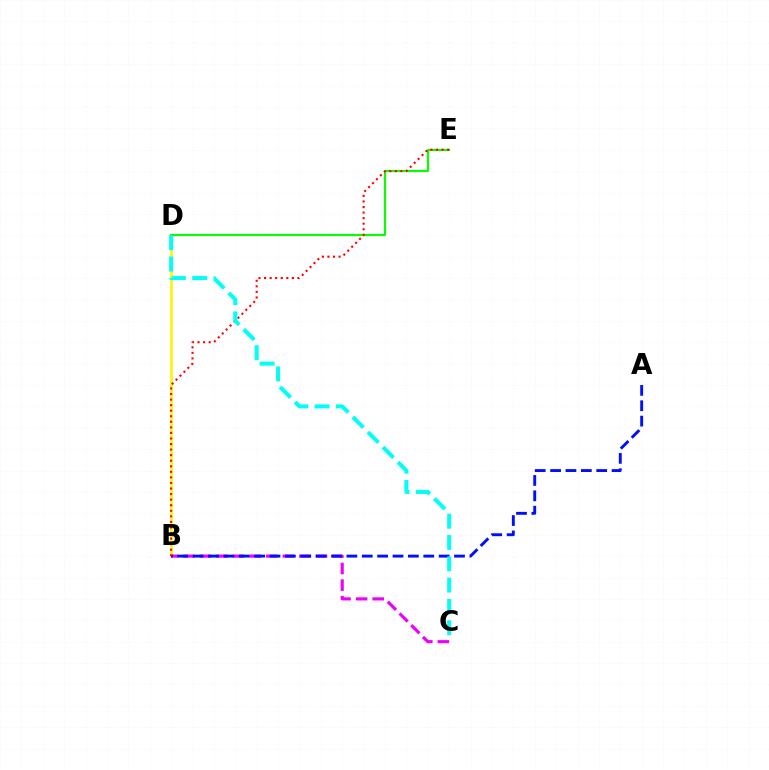{('B', 'D'): [{'color': '#fcf500', 'line_style': 'solid', 'thickness': 1.87}], ('B', 'C'): [{'color': '#ee00ff', 'line_style': 'dashed', 'thickness': 2.25}], ('A', 'B'): [{'color': '#0010ff', 'line_style': 'dashed', 'thickness': 2.09}], ('D', 'E'): [{'color': '#08ff00', 'line_style': 'solid', 'thickness': 1.56}], ('B', 'E'): [{'color': '#ff0000', 'line_style': 'dotted', 'thickness': 1.51}], ('C', 'D'): [{'color': '#00fff6', 'line_style': 'dashed', 'thickness': 2.89}]}